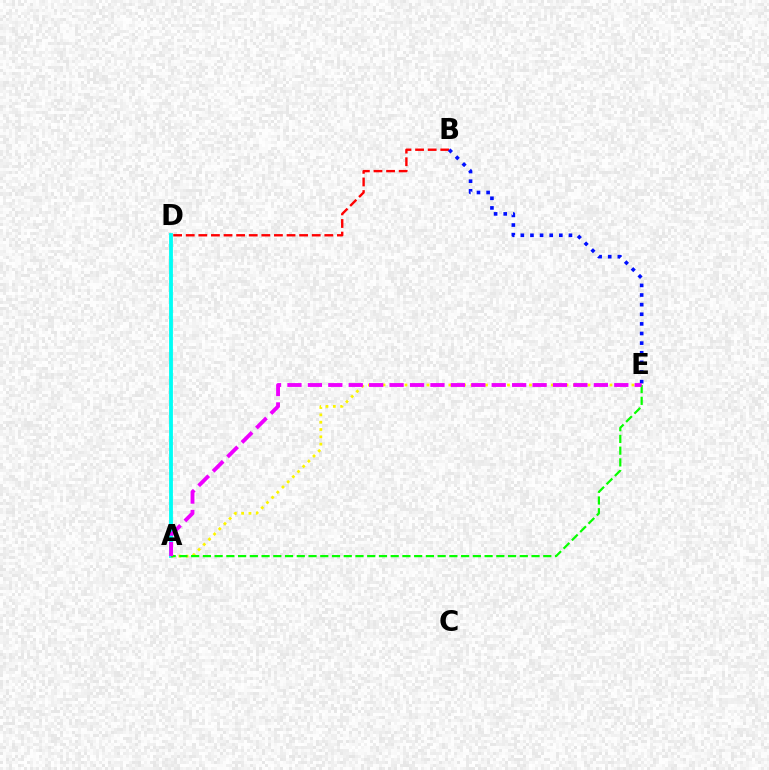{('B', 'D'): [{'color': '#ff0000', 'line_style': 'dashed', 'thickness': 1.71}], ('A', 'D'): [{'color': '#00fff6', 'line_style': 'solid', 'thickness': 2.75}], ('A', 'E'): [{'color': '#fcf500', 'line_style': 'dotted', 'thickness': 1.99}, {'color': '#08ff00', 'line_style': 'dashed', 'thickness': 1.59}, {'color': '#ee00ff', 'line_style': 'dashed', 'thickness': 2.77}], ('B', 'E'): [{'color': '#0010ff', 'line_style': 'dotted', 'thickness': 2.62}]}